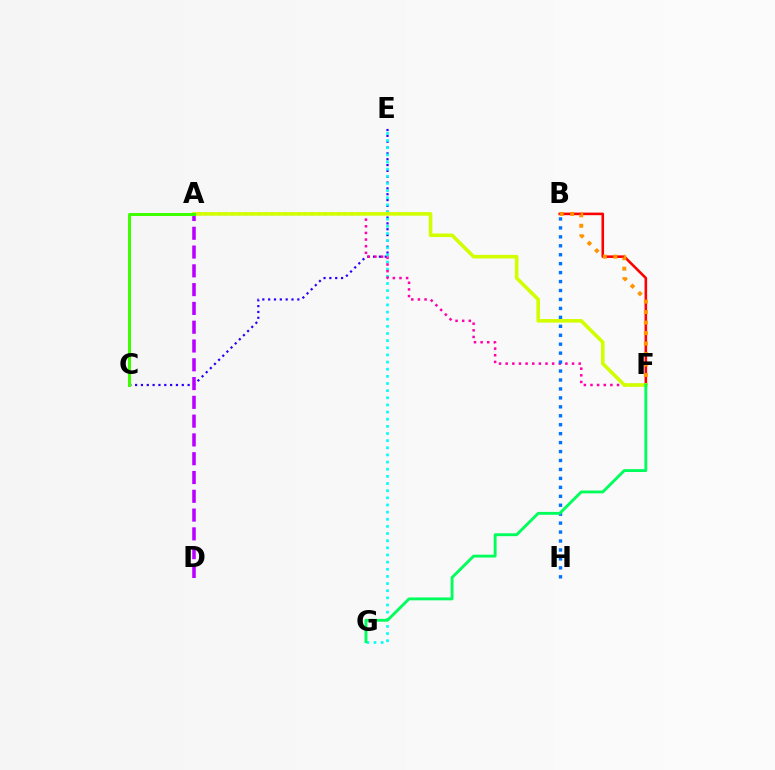{('C', 'E'): [{'color': '#2500ff', 'line_style': 'dotted', 'thickness': 1.59}], ('E', 'G'): [{'color': '#00fff6', 'line_style': 'dotted', 'thickness': 1.94}], ('B', 'F'): [{'color': '#ff0000', 'line_style': 'solid', 'thickness': 1.86}, {'color': '#ff9400', 'line_style': 'dotted', 'thickness': 2.85}], ('A', 'F'): [{'color': '#ff00ac', 'line_style': 'dotted', 'thickness': 1.8}, {'color': '#d1ff00', 'line_style': 'solid', 'thickness': 2.59}], ('A', 'D'): [{'color': '#b900ff', 'line_style': 'dashed', 'thickness': 2.55}], ('B', 'H'): [{'color': '#0074ff', 'line_style': 'dotted', 'thickness': 2.43}], ('A', 'C'): [{'color': '#3dff00', 'line_style': 'solid', 'thickness': 2.18}], ('F', 'G'): [{'color': '#00ff5c', 'line_style': 'solid', 'thickness': 2.07}]}